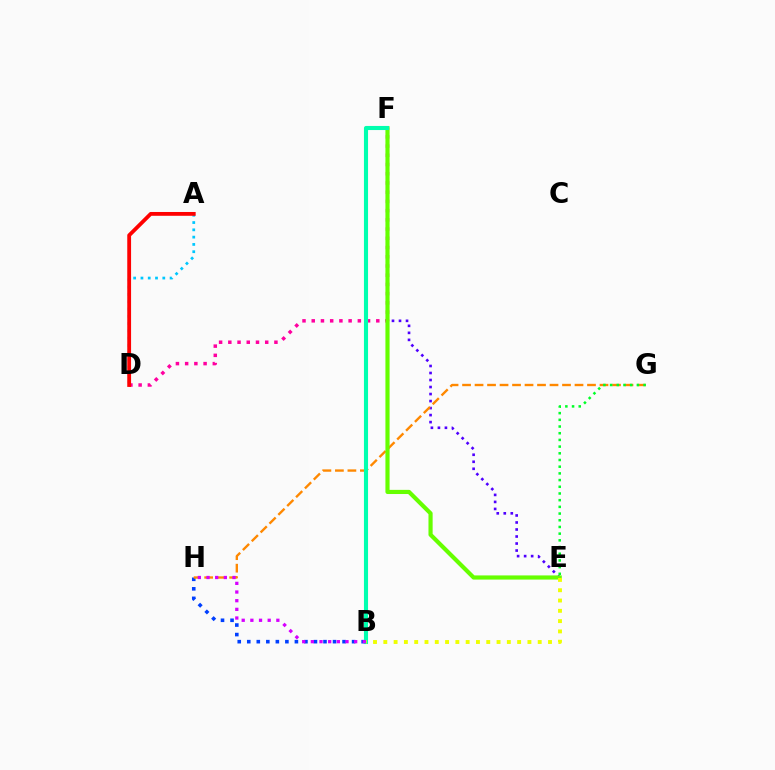{('B', 'H'): [{'color': '#003fff', 'line_style': 'dotted', 'thickness': 2.59}, {'color': '#d600ff', 'line_style': 'dotted', 'thickness': 2.35}], ('E', 'F'): [{'color': '#4f00ff', 'line_style': 'dotted', 'thickness': 1.91}, {'color': '#66ff00', 'line_style': 'solid', 'thickness': 2.99}], ('G', 'H'): [{'color': '#ff8800', 'line_style': 'dashed', 'thickness': 1.7}], ('D', 'F'): [{'color': '#ff00a0', 'line_style': 'dotted', 'thickness': 2.51}], ('B', 'F'): [{'color': '#00ffaf', 'line_style': 'solid', 'thickness': 2.95}], ('B', 'E'): [{'color': '#eeff00', 'line_style': 'dotted', 'thickness': 2.8}], ('A', 'D'): [{'color': '#00c7ff', 'line_style': 'dotted', 'thickness': 1.98}, {'color': '#ff0000', 'line_style': 'solid', 'thickness': 2.75}], ('E', 'G'): [{'color': '#00ff27', 'line_style': 'dotted', 'thickness': 1.82}]}